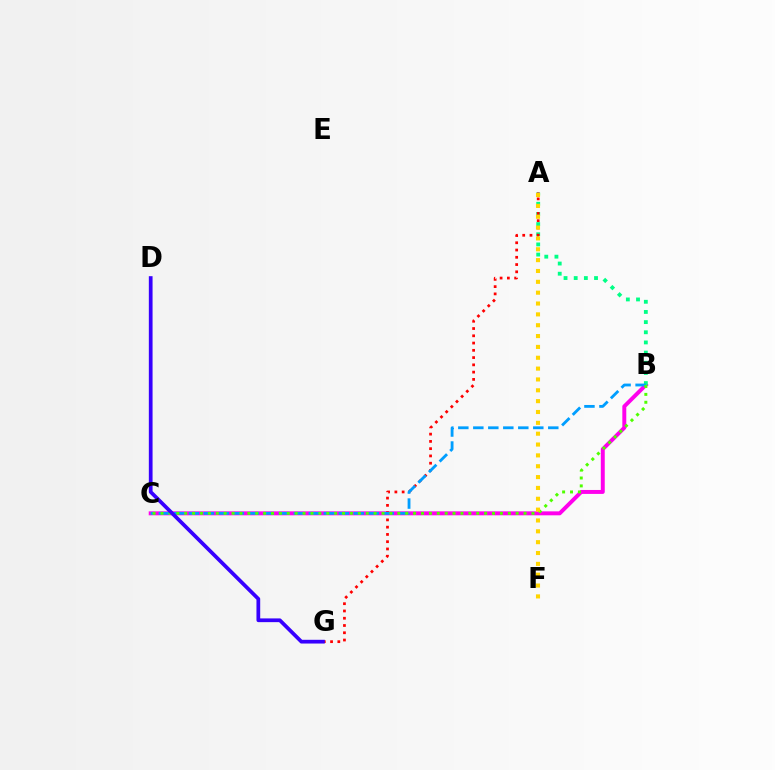{('B', 'C'): [{'color': '#ff00ed', 'line_style': 'solid', 'thickness': 2.84}, {'color': '#009eff', 'line_style': 'dashed', 'thickness': 2.04}, {'color': '#4fff00', 'line_style': 'dotted', 'thickness': 2.14}], ('A', 'B'): [{'color': '#00ff86', 'line_style': 'dotted', 'thickness': 2.76}], ('A', 'G'): [{'color': '#ff0000', 'line_style': 'dotted', 'thickness': 1.97}], ('A', 'F'): [{'color': '#ffd500', 'line_style': 'dotted', 'thickness': 2.95}], ('D', 'G'): [{'color': '#3700ff', 'line_style': 'solid', 'thickness': 2.69}]}